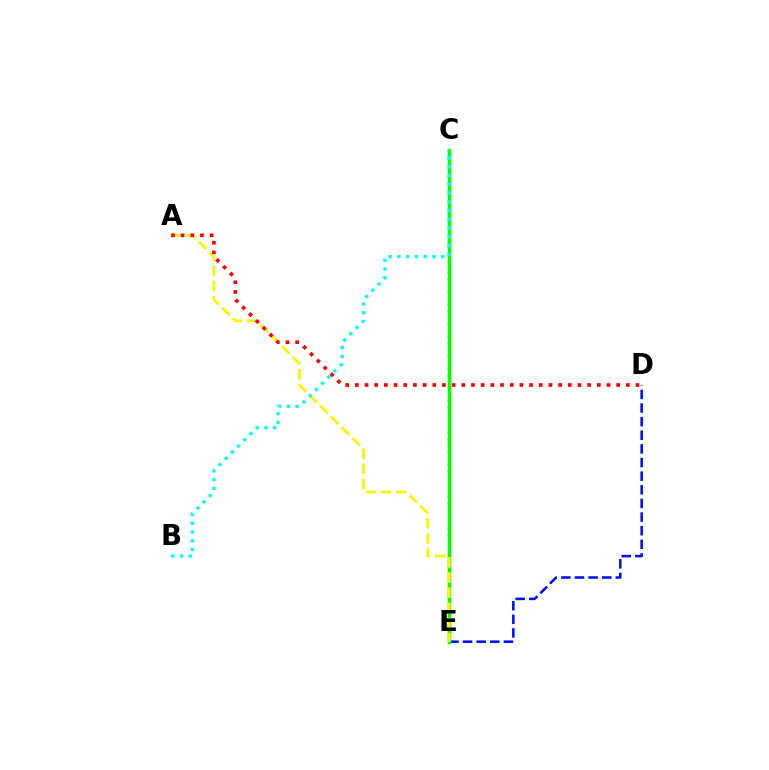{('D', 'E'): [{'color': '#0010ff', 'line_style': 'dashed', 'thickness': 1.85}], ('C', 'E'): [{'color': '#ee00ff', 'line_style': 'dotted', 'thickness': 1.74}, {'color': '#08ff00', 'line_style': 'solid', 'thickness': 2.5}], ('A', 'E'): [{'color': '#fcf500', 'line_style': 'dashed', 'thickness': 2.06}], ('A', 'D'): [{'color': '#ff0000', 'line_style': 'dotted', 'thickness': 2.63}], ('B', 'C'): [{'color': '#00fff6', 'line_style': 'dotted', 'thickness': 2.38}]}